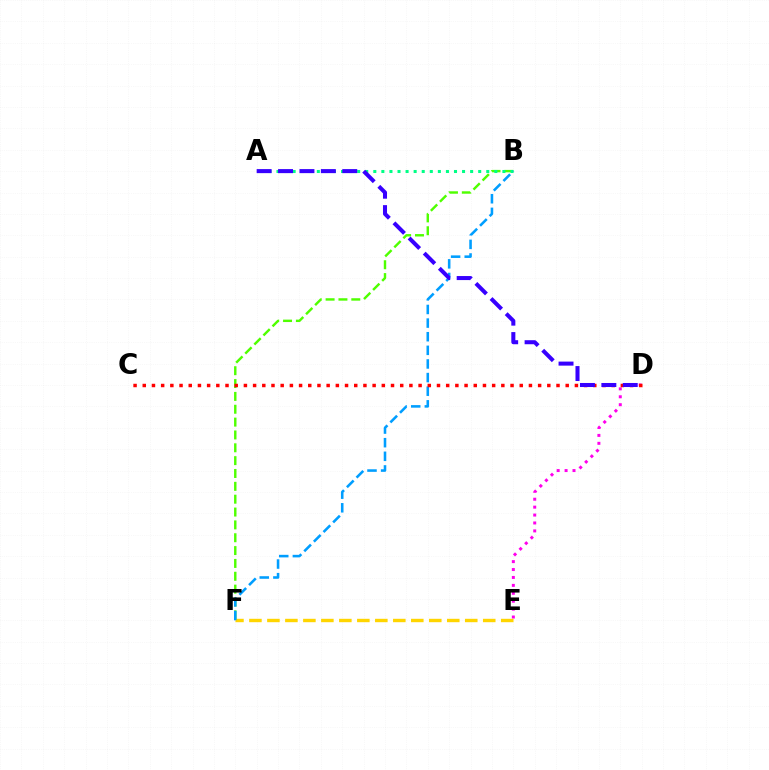{('D', 'E'): [{'color': '#ff00ed', 'line_style': 'dotted', 'thickness': 2.15}], ('B', 'F'): [{'color': '#4fff00', 'line_style': 'dashed', 'thickness': 1.75}, {'color': '#009eff', 'line_style': 'dashed', 'thickness': 1.85}], ('A', 'B'): [{'color': '#00ff86', 'line_style': 'dotted', 'thickness': 2.19}], ('E', 'F'): [{'color': '#ffd500', 'line_style': 'dashed', 'thickness': 2.44}], ('C', 'D'): [{'color': '#ff0000', 'line_style': 'dotted', 'thickness': 2.5}], ('A', 'D'): [{'color': '#3700ff', 'line_style': 'dashed', 'thickness': 2.91}]}